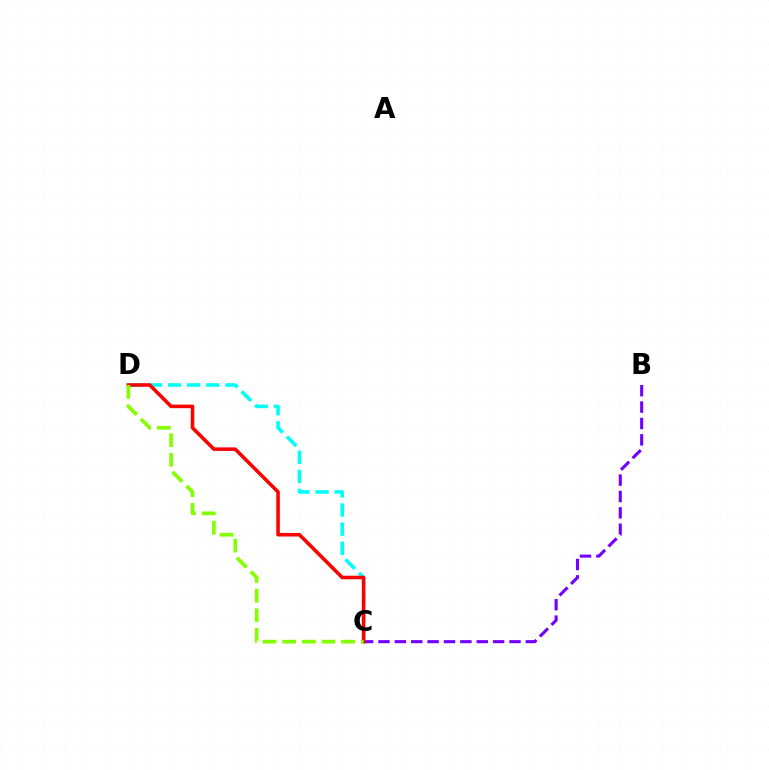{('B', 'C'): [{'color': '#7200ff', 'line_style': 'dashed', 'thickness': 2.22}], ('C', 'D'): [{'color': '#00fff6', 'line_style': 'dashed', 'thickness': 2.6}, {'color': '#ff0000', 'line_style': 'solid', 'thickness': 2.56}, {'color': '#84ff00', 'line_style': 'dashed', 'thickness': 2.67}]}